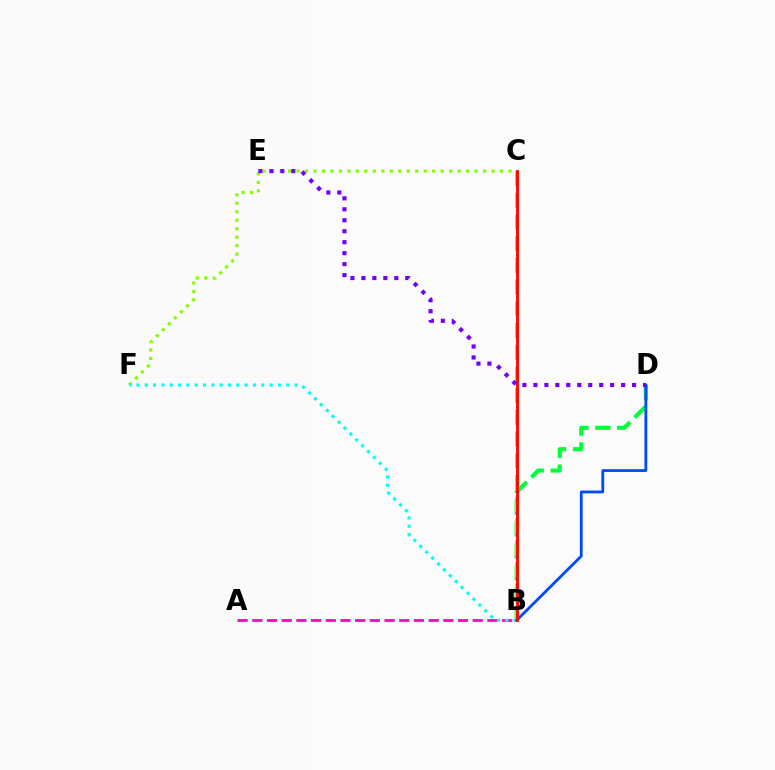{('B', 'D'): [{'color': '#00ff39', 'line_style': 'dashed', 'thickness': 2.97}, {'color': '#004bff', 'line_style': 'solid', 'thickness': 2.02}], ('C', 'F'): [{'color': '#84ff00', 'line_style': 'dotted', 'thickness': 2.3}], ('B', 'C'): [{'color': '#ffbd00', 'line_style': 'dashed', 'thickness': 2.95}, {'color': '#ff0000', 'line_style': 'solid', 'thickness': 2.02}], ('A', 'B'): [{'color': '#ff00cf', 'line_style': 'dashed', 'thickness': 2.0}], ('B', 'F'): [{'color': '#00fff6', 'line_style': 'dotted', 'thickness': 2.26}], ('D', 'E'): [{'color': '#7200ff', 'line_style': 'dotted', 'thickness': 2.98}]}